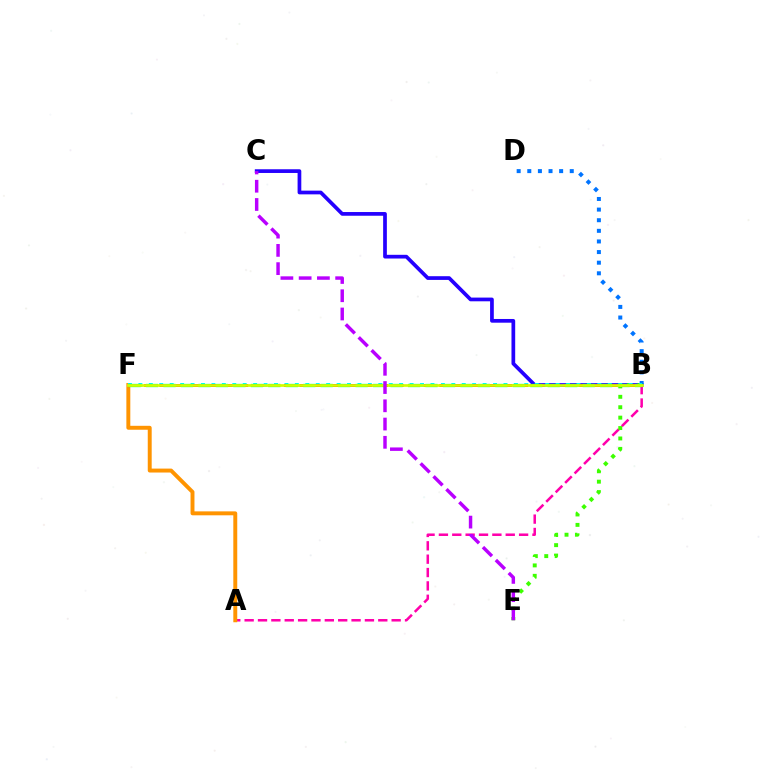{('B', 'C'): [{'color': '#2500ff', 'line_style': 'solid', 'thickness': 2.68}], ('A', 'B'): [{'color': '#ff00ac', 'line_style': 'dashed', 'thickness': 1.82}], ('A', 'F'): [{'color': '#ff9400', 'line_style': 'solid', 'thickness': 2.83}], ('B', 'E'): [{'color': '#3dff00', 'line_style': 'dotted', 'thickness': 2.83}], ('B', 'D'): [{'color': '#0074ff', 'line_style': 'dotted', 'thickness': 2.88}], ('B', 'F'): [{'color': '#00fff6', 'line_style': 'dotted', 'thickness': 2.83}, {'color': '#ff0000', 'line_style': 'dashed', 'thickness': 2.11}, {'color': '#00ff5c', 'line_style': 'dashed', 'thickness': 2.37}, {'color': '#d1ff00', 'line_style': 'solid', 'thickness': 1.93}], ('C', 'E'): [{'color': '#b900ff', 'line_style': 'dashed', 'thickness': 2.48}]}